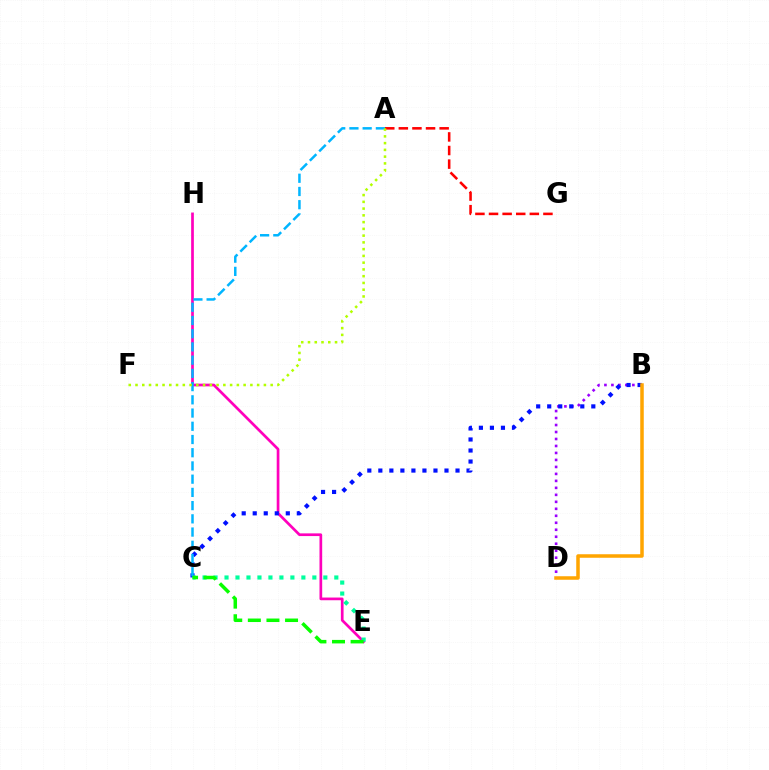{('E', 'H'): [{'color': '#ff00bd', 'line_style': 'solid', 'thickness': 1.94}], ('B', 'D'): [{'color': '#9b00ff', 'line_style': 'dotted', 'thickness': 1.9}, {'color': '#ffa500', 'line_style': 'solid', 'thickness': 2.53}], ('A', 'G'): [{'color': '#ff0000', 'line_style': 'dashed', 'thickness': 1.85}], ('B', 'C'): [{'color': '#0010ff', 'line_style': 'dotted', 'thickness': 3.0}], ('C', 'E'): [{'color': '#00ff9d', 'line_style': 'dotted', 'thickness': 2.98}, {'color': '#08ff00', 'line_style': 'dashed', 'thickness': 2.53}], ('A', 'C'): [{'color': '#00b5ff', 'line_style': 'dashed', 'thickness': 1.8}], ('A', 'F'): [{'color': '#b3ff00', 'line_style': 'dotted', 'thickness': 1.84}]}